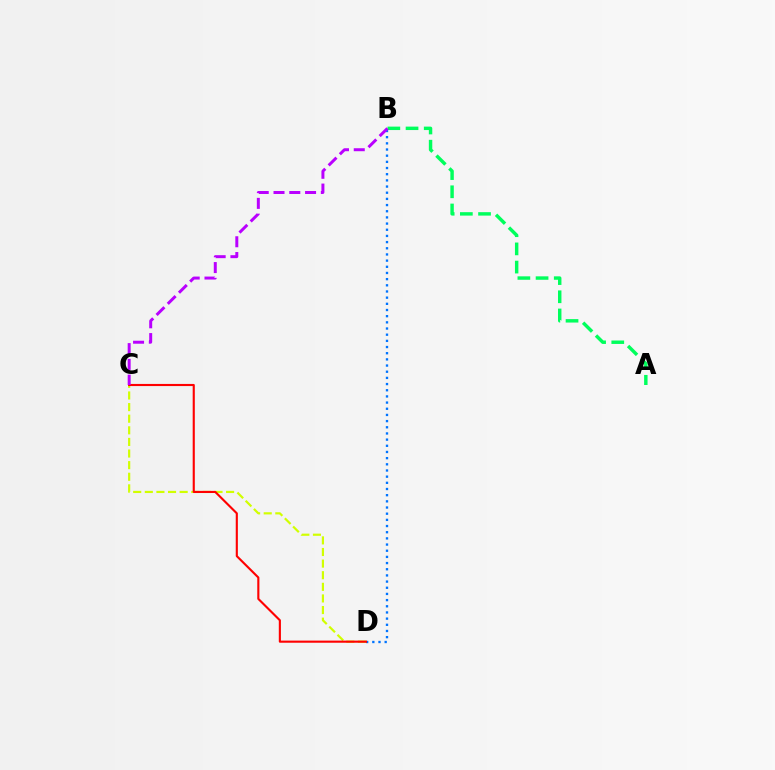{('C', 'D'): [{'color': '#d1ff00', 'line_style': 'dashed', 'thickness': 1.58}, {'color': '#ff0000', 'line_style': 'solid', 'thickness': 1.53}], ('B', 'D'): [{'color': '#0074ff', 'line_style': 'dotted', 'thickness': 1.68}], ('A', 'B'): [{'color': '#00ff5c', 'line_style': 'dashed', 'thickness': 2.47}], ('B', 'C'): [{'color': '#b900ff', 'line_style': 'dashed', 'thickness': 2.14}]}